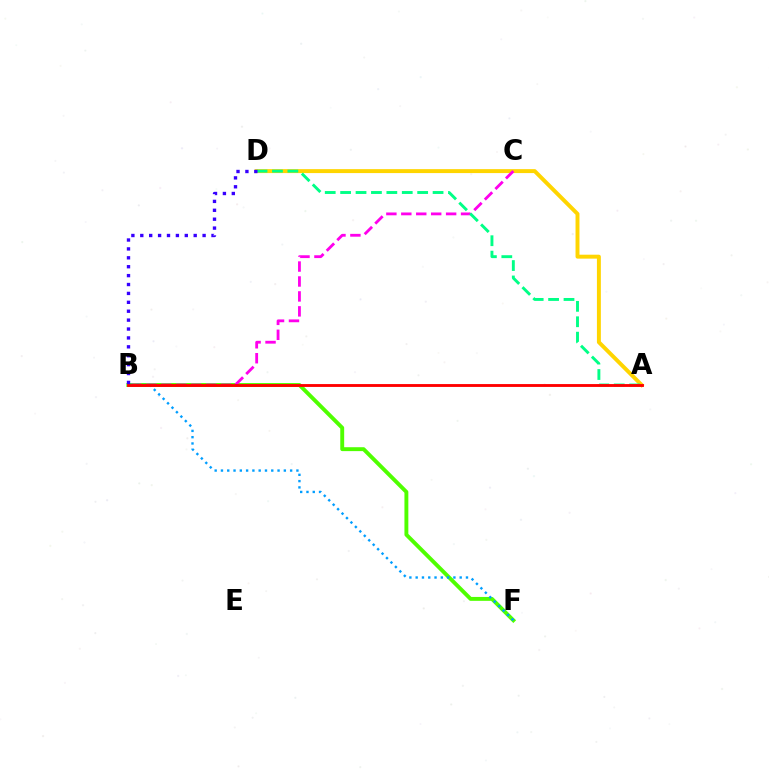{('A', 'D'): [{'color': '#ffd500', 'line_style': 'solid', 'thickness': 2.84}, {'color': '#00ff86', 'line_style': 'dashed', 'thickness': 2.09}], ('B', 'F'): [{'color': '#4fff00', 'line_style': 'solid', 'thickness': 2.81}, {'color': '#009eff', 'line_style': 'dotted', 'thickness': 1.71}], ('B', 'C'): [{'color': '#ff00ed', 'line_style': 'dashed', 'thickness': 2.03}], ('A', 'B'): [{'color': '#ff0000', 'line_style': 'solid', 'thickness': 2.06}], ('B', 'D'): [{'color': '#3700ff', 'line_style': 'dotted', 'thickness': 2.42}]}